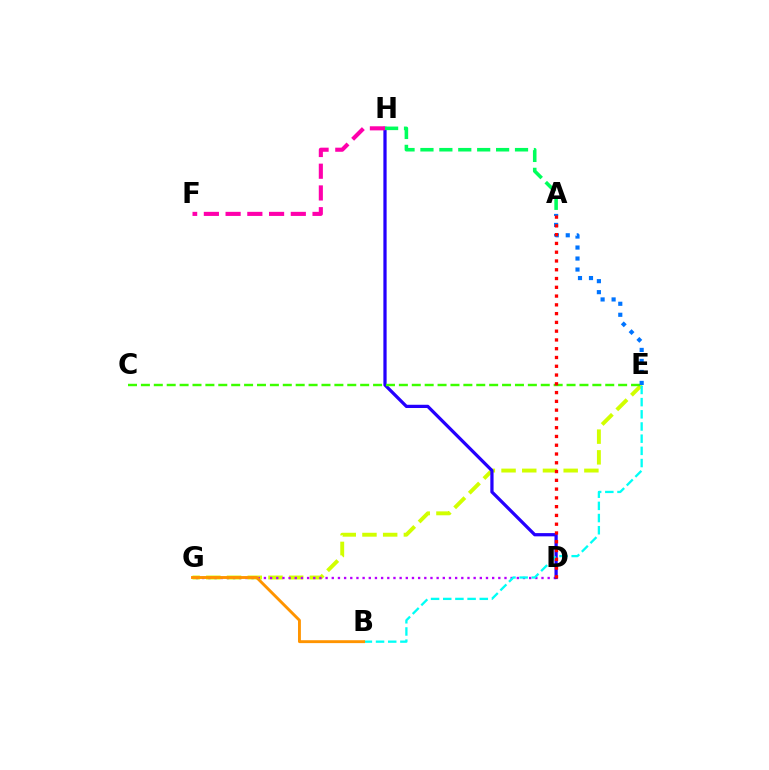{('E', 'G'): [{'color': '#d1ff00', 'line_style': 'dashed', 'thickness': 2.81}], ('D', 'G'): [{'color': '#b900ff', 'line_style': 'dotted', 'thickness': 1.68}], ('D', 'H'): [{'color': '#2500ff', 'line_style': 'solid', 'thickness': 2.34}], ('F', 'H'): [{'color': '#ff00ac', 'line_style': 'dashed', 'thickness': 2.95}], ('C', 'E'): [{'color': '#3dff00', 'line_style': 'dashed', 'thickness': 1.75}], ('B', 'E'): [{'color': '#00fff6', 'line_style': 'dashed', 'thickness': 1.65}], ('A', 'E'): [{'color': '#0074ff', 'line_style': 'dotted', 'thickness': 2.99}], ('A', 'H'): [{'color': '#00ff5c', 'line_style': 'dashed', 'thickness': 2.57}], ('B', 'G'): [{'color': '#ff9400', 'line_style': 'solid', 'thickness': 2.09}], ('A', 'D'): [{'color': '#ff0000', 'line_style': 'dotted', 'thickness': 2.38}]}